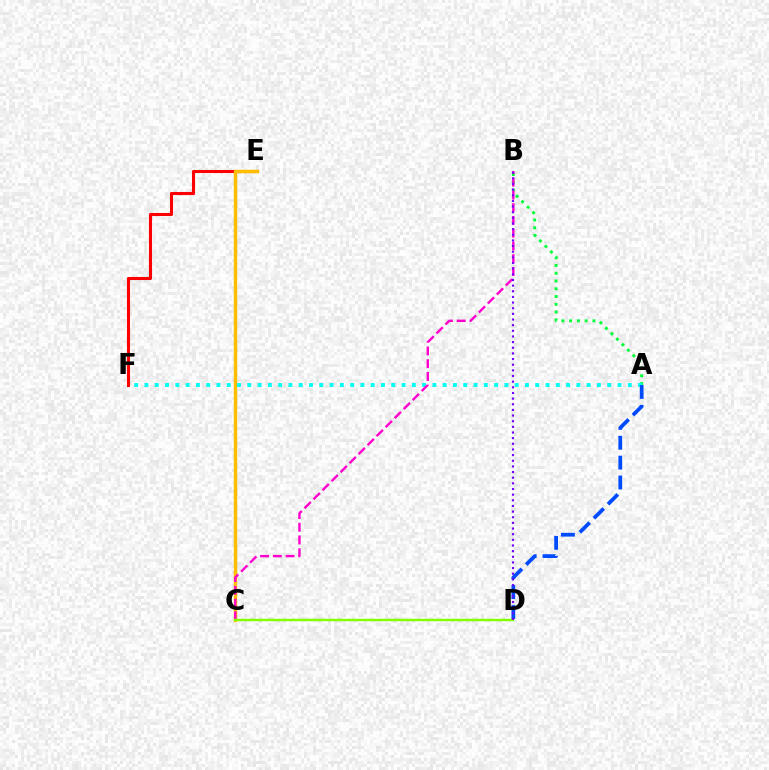{('A', 'B'): [{'color': '#00ff39', 'line_style': 'dotted', 'thickness': 2.11}], ('E', 'F'): [{'color': '#ff0000', 'line_style': 'solid', 'thickness': 2.21}], ('C', 'E'): [{'color': '#ffbd00', 'line_style': 'solid', 'thickness': 2.47}], ('A', 'F'): [{'color': '#00fff6', 'line_style': 'dotted', 'thickness': 2.79}], ('B', 'C'): [{'color': '#ff00cf', 'line_style': 'dashed', 'thickness': 1.73}], ('C', 'D'): [{'color': '#84ff00', 'line_style': 'solid', 'thickness': 1.75}], ('A', 'D'): [{'color': '#004bff', 'line_style': 'dashed', 'thickness': 2.7}], ('B', 'D'): [{'color': '#7200ff', 'line_style': 'dotted', 'thickness': 1.53}]}